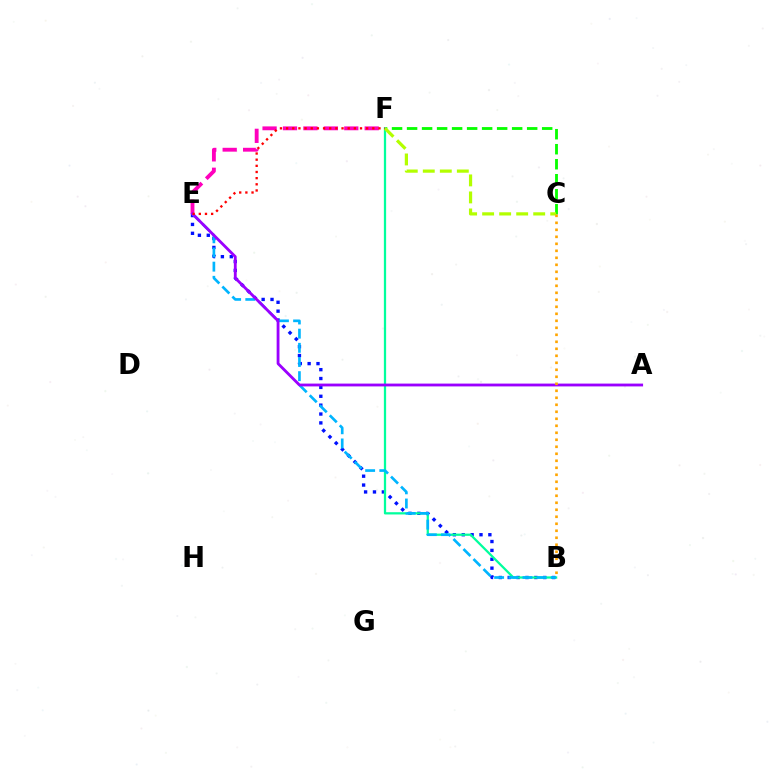{('B', 'E'): [{'color': '#0010ff', 'line_style': 'dotted', 'thickness': 2.41}, {'color': '#00b5ff', 'line_style': 'dashed', 'thickness': 1.92}], ('C', 'F'): [{'color': '#08ff00', 'line_style': 'dashed', 'thickness': 2.04}, {'color': '#b3ff00', 'line_style': 'dashed', 'thickness': 2.31}], ('B', 'F'): [{'color': '#00ff9d', 'line_style': 'solid', 'thickness': 1.62}], ('E', 'F'): [{'color': '#ff00bd', 'line_style': 'dashed', 'thickness': 2.77}, {'color': '#ff0000', 'line_style': 'dotted', 'thickness': 1.67}], ('A', 'E'): [{'color': '#9b00ff', 'line_style': 'solid', 'thickness': 2.03}], ('B', 'C'): [{'color': '#ffa500', 'line_style': 'dotted', 'thickness': 1.9}]}